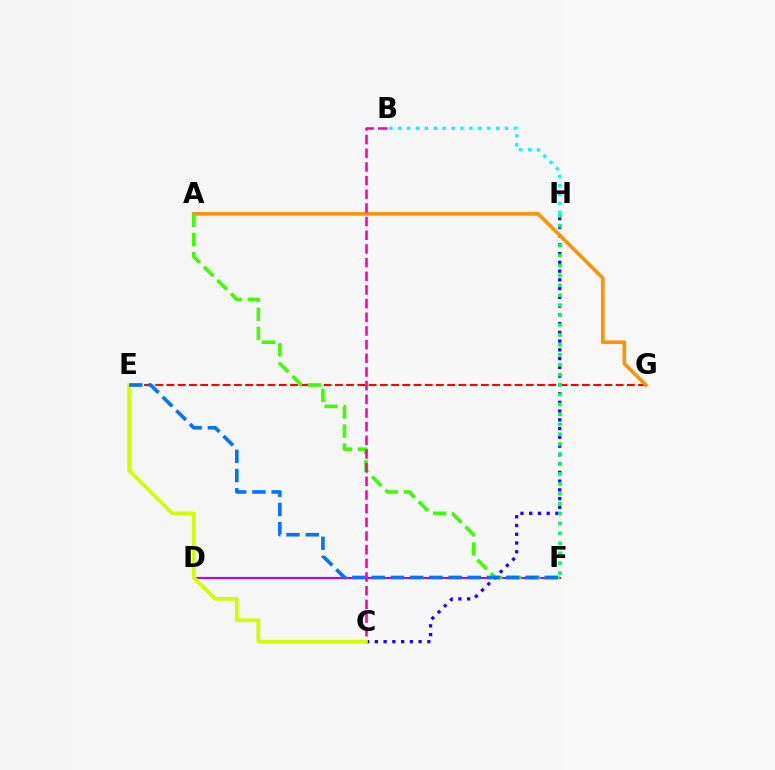{('E', 'G'): [{'color': '#ff0000', 'line_style': 'dashed', 'thickness': 1.53}], ('C', 'H'): [{'color': '#2500ff', 'line_style': 'dotted', 'thickness': 2.38}], ('D', 'F'): [{'color': '#b900ff', 'line_style': 'solid', 'thickness': 1.53}], ('F', 'H'): [{'color': '#00ff5c', 'line_style': 'dotted', 'thickness': 2.7}], ('A', 'G'): [{'color': '#ff9400', 'line_style': 'solid', 'thickness': 2.62}], ('A', 'F'): [{'color': '#3dff00', 'line_style': 'dashed', 'thickness': 2.59}], ('B', 'C'): [{'color': '#ff00ac', 'line_style': 'dashed', 'thickness': 1.86}], ('C', 'E'): [{'color': '#d1ff00', 'line_style': 'solid', 'thickness': 2.68}], ('E', 'F'): [{'color': '#0074ff', 'line_style': 'dashed', 'thickness': 2.61}], ('B', 'H'): [{'color': '#00fff6', 'line_style': 'dotted', 'thickness': 2.42}]}